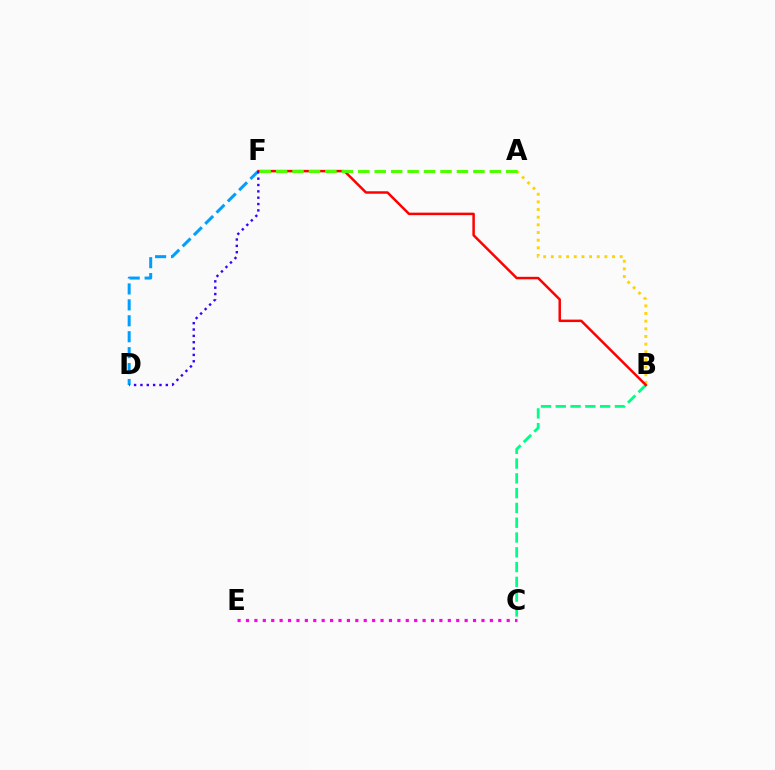{('A', 'B'): [{'color': '#ffd500', 'line_style': 'dotted', 'thickness': 2.08}], ('B', 'C'): [{'color': '#00ff86', 'line_style': 'dashed', 'thickness': 2.01}], ('C', 'E'): [{'color': '#ff00ed', 'line_style': 'dotted', 'thickness': 2.28}], ('B', 'F'): [{'color': '#ff0000', 'line_style': 'solid', 'thickness': 1.79}], ('D', 'F'): [{'color': '#009eff', 'line_style': 'dashed', 'thickness': 2.16}, {'color': '#3700ff', 'line_style': 'dotted', 'thickness': 1.72}], ('A', 'F'): [{'color': '#4fff00', 'line_style': 'dashed', 'thickness': 2.23}]}